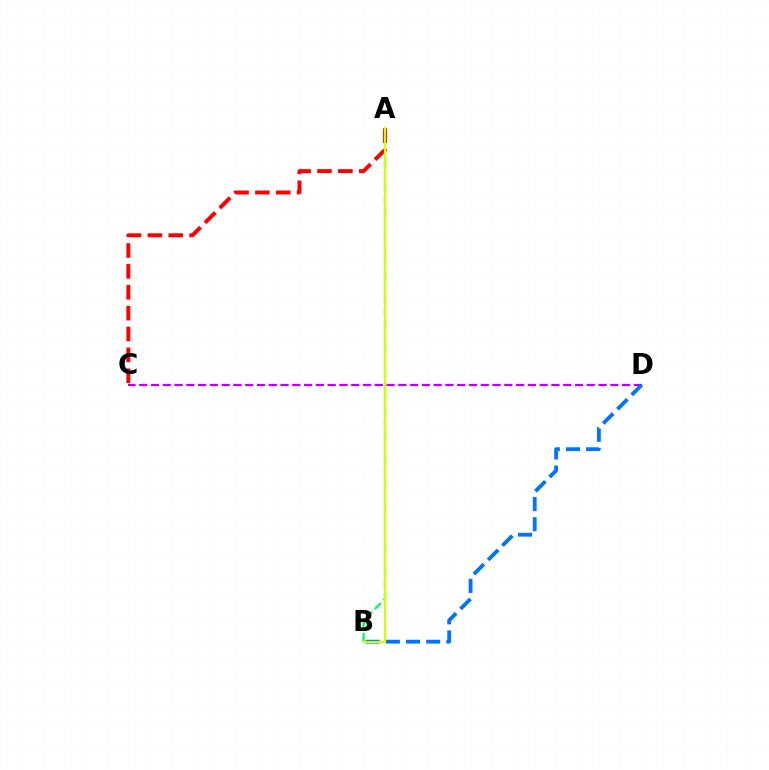{('A', 'B'): [{'color': '#00ff5c', 'line_style': 'dashed', 'thickness': 1.68}, {'color': '#d1ff00', 'line_style': 'solid', 'thickness': 1.58}], ('A', 'C'): [{'color': '#ff0000', 'line_style': 'dashed', 'thickness': 2.84}], ('C', 'D'): [{'color': '#b900ff', 'line_style': 'dashed', 'thickness': 1.6}], ('B', 'D'): [{'color': '#0074ff', 'line_style': 'dashed', 'thickness': 2.74}]}